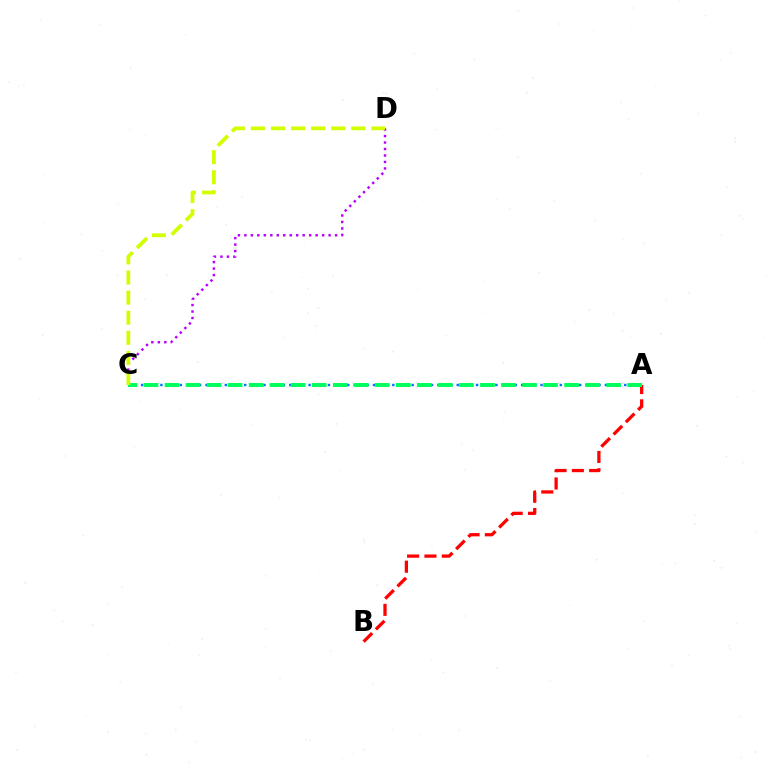{('A', 'C'): [{'color': '#0074ff', 'line_style': 'dotted', 'thickness': 1.75}, {'color': '#00ff5c', 'line_style': 'dashed', 'thickness': 2.86}], ('C', 'D'): [{'color': '#b900ff', 'line_style': 'dotted', 'thickness': 1.76}, {'color': '#d1ff00', 'line_style': 'dashed', 'thickness': 2.73}], ('A', 'B'): [{'color': '#ff0000', 'line_style': 'dashed', 'thickness': 2.35}]}